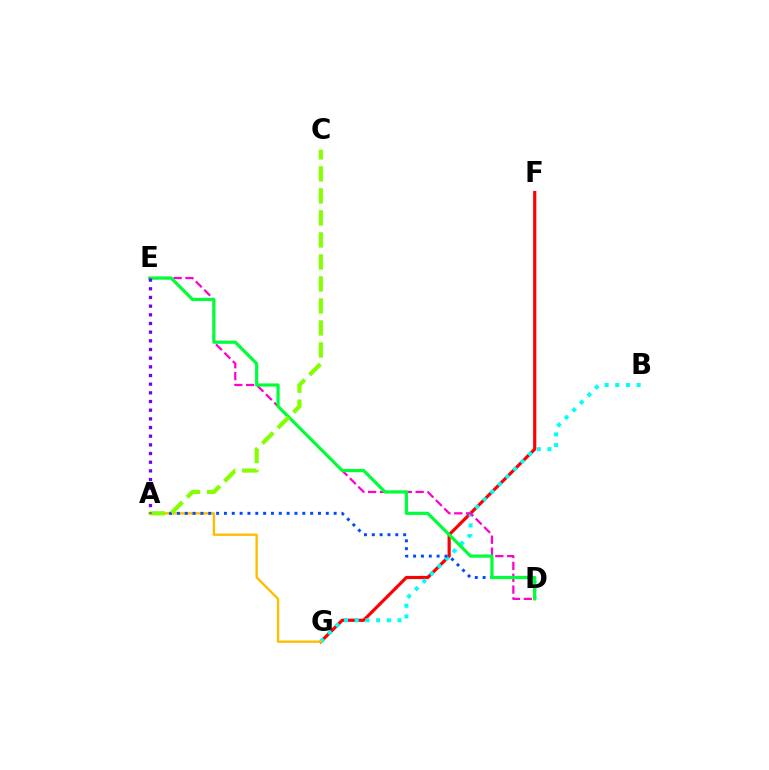{('F', 'G'): [{'color': '#ff0000', 'line_style': 'solid', 'thickness': 2.3}], ('B', 'G'): [{'color': '#00fff6', 'line_style': 'dotted', 'thickness': 2.9}], ('A', 'G'): [{'color': '#ffbd00', 'line_style': 'solid', 'thickness': 1.7}], ('D', 'E'): [{'color': '#ff00cf', 'line_style': 'dashed', 'thickness': 1.61}, {'color': '#00ff39', 'line_style': 'solid', 'thickness': 2.3}], ('A', 'D'): [{'color': '#004bff', 'line_style': 'dotted', 'thickness': 2.13}], ('A', 'C'): [{'color': '#84ff00', 'line_style': 'dashed', 'thickness': 2.99}], ('A', 'E'): [{'color': '#7200ff', 'line_style': 'dotted', 'thickness': 2.36}]}